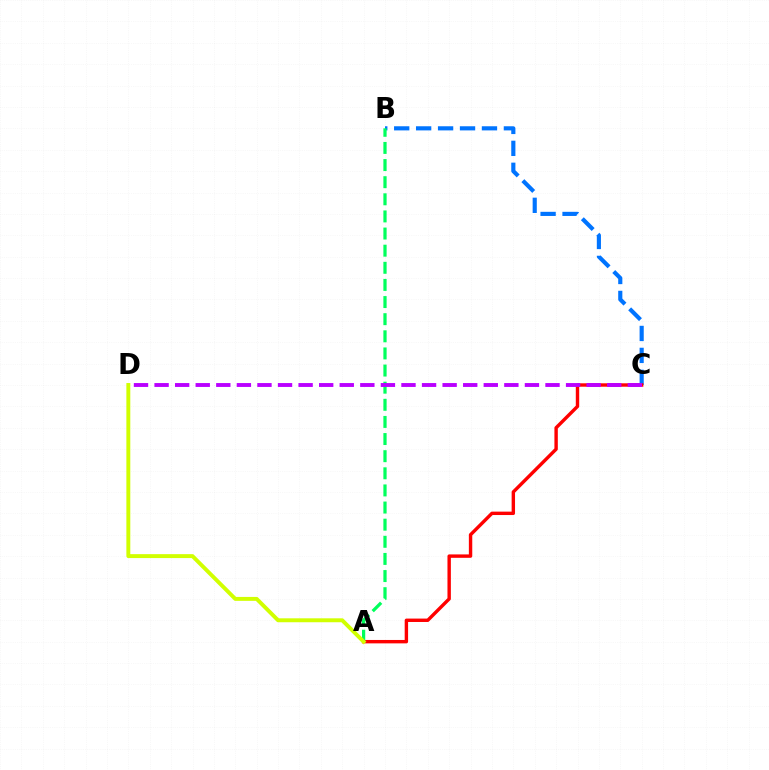{('B', 'C'): [{'color': '#0074ff', 'line_style': 'dashed', 'thickness': 2.98}], ('A', 'C'): [{'color': '#ff0000', 'line_style': 'solid', 'thickness': 2.45}], ('A', 'B'): [{'color': '#00ff5c', 'line_style': 'dashed', 'thickness': 2.33}], ('A', 'D'): [{'color': '#d1ff00', 'line_style': 'solid', 'thickness': 2.83}], ('C', 'D'): [{'color': '#b900ff', 'line_style': 'dashed', 'thickness': 2.8}]}